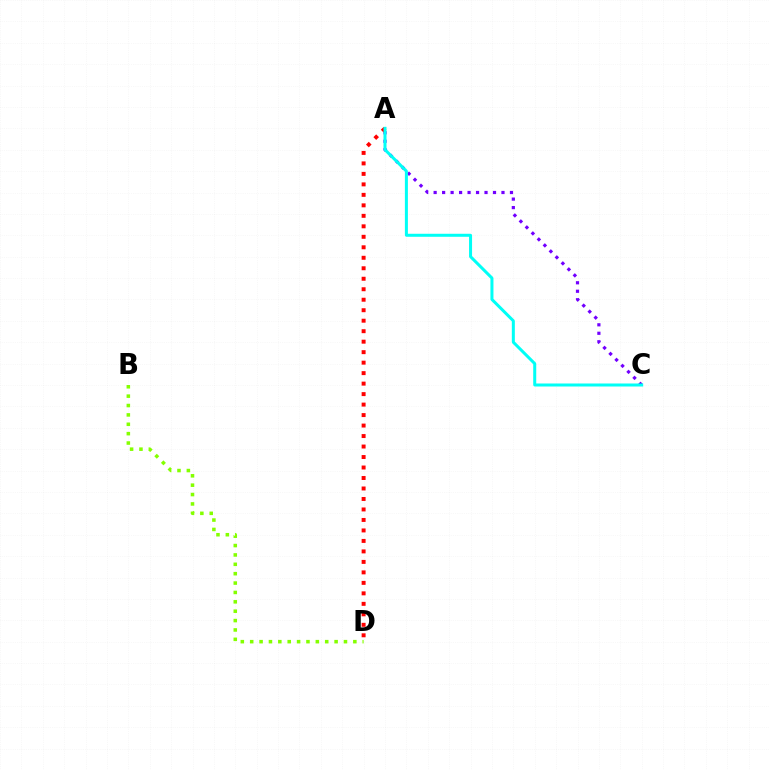{('A', 'C'): [{'color': '#7200ff', 'line_style': 'dotted', 'thickness': 2.3}, {'color': '#00fff6', 'line_style': 'solid', 'thickness': 2.17}], ('A', 'D'): [{'color': '#ff0000', 'line_style': 'dotted', 'thickness': 2.85}], ('B', 'D'): [{'color': '#84ff00', 'line_style': 'dotted', 'thickness': 2.55}]}